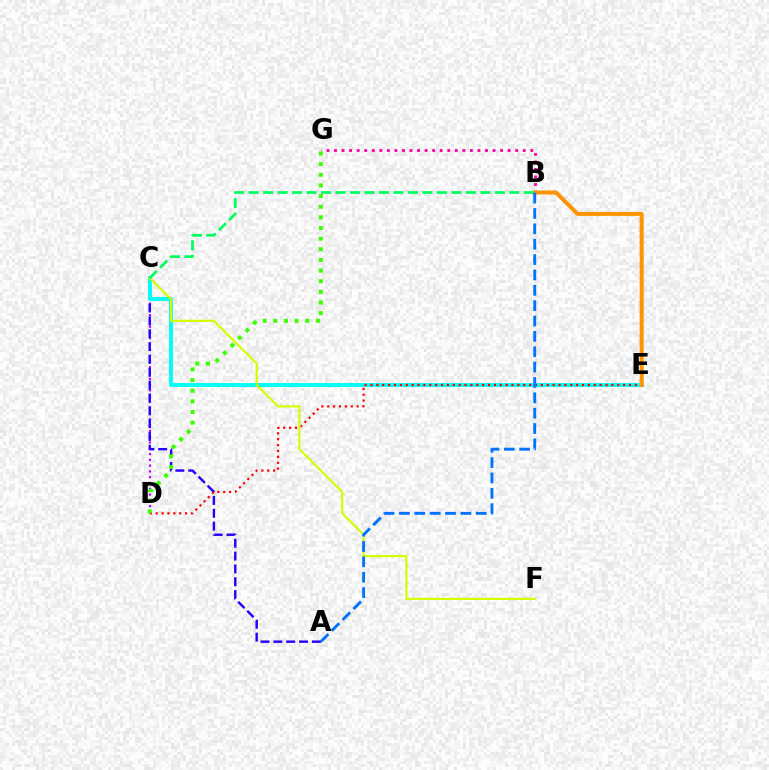{('C', 'D'): [{'color': '#b900ff', 'line_style': 'dotted', 'thickness': 1.57}], ('A', 'C'): [{'color': '#2500ff', 'line_style': 'dashed', 'thickness': 1.74}], ('B', 'G'): [{'color': '#ff00ac', 'line_style': 'dotted', 'thickness': 2.05}], ('C', 'E'): [{'color': '#00fff6', 'line_style': 'solid', 'thickness': 2.81}], ('D', 'E'): [{'color': '#ff0000', 'line_style': 'dotted', 'thickness': 1.6}], ('B', 'E'): [{'color': '#ff9400', 'line_style': 'solid', 'thickness': 2.89}], ('D', 'G'): [{'color': '#3dff00', 'line_style': 'dotted', 'thickness': 2.89}], ('C', 'F'): [{'color': '#d1ff00', 'line_style': 'solid', 'thickness': 1.55}], ('B', 'C'): [{'color': '#00ff5c', 'line_style': 'dashed', 'thickness': 1.97}], ('A', 'B'): [{'color': '#0074ff', 'line_style': 'dashed', 'thickness': 2.09}]}